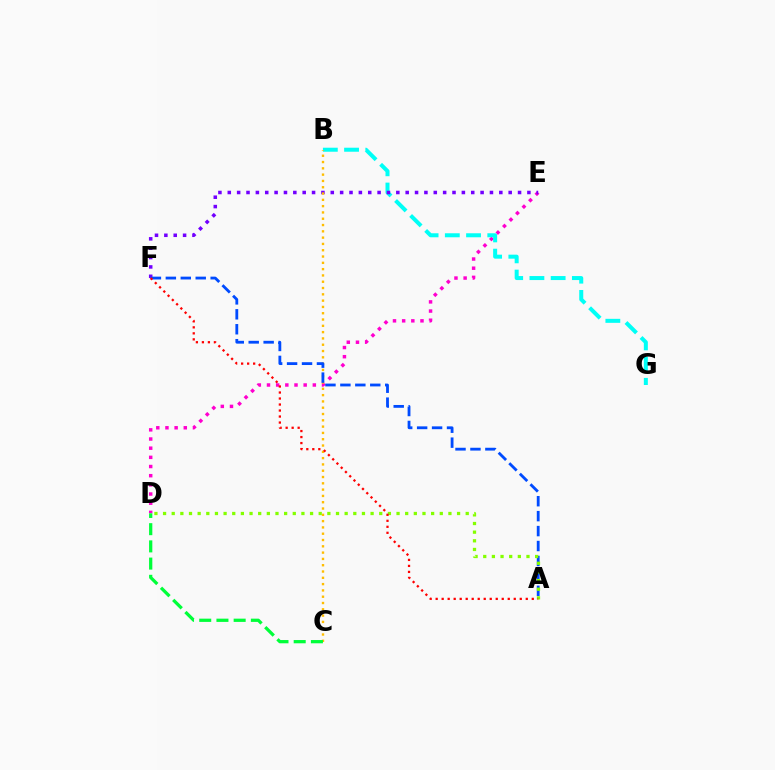{('D', 'E'): [{'color': '#ff00cf', 'line_style': 'dotted', 'thickness': 2.49}], ('B', 'G'): [{'color': '#00fff6', 'line_style': 'dashed', 'thickness': 2.88}], ('E', 'F'): [{'color': '#7200ff', 'line_style': 'dotted', 'thickness': 2.54}], ('B', 'C'): [{'color': '#ffbd00', 'line_style': 'dotted', 'thickness': 1.71}], ('A', 'F'): [{'color': '#004bff', 'line_style': 'dashed', 'thickness': 2.03}, {'color': '#ff0000', 'line_style': 'dotted', 'thickness': 1.63}], ('C', 'D'): [{'color': '#00ff39', 'line_style': 'dashed', 'thickness': 2.34}], ('A', 'D'): [{'color': '#84ff00', 'line_style': 'dotted', 'thickness': 2.35}]}